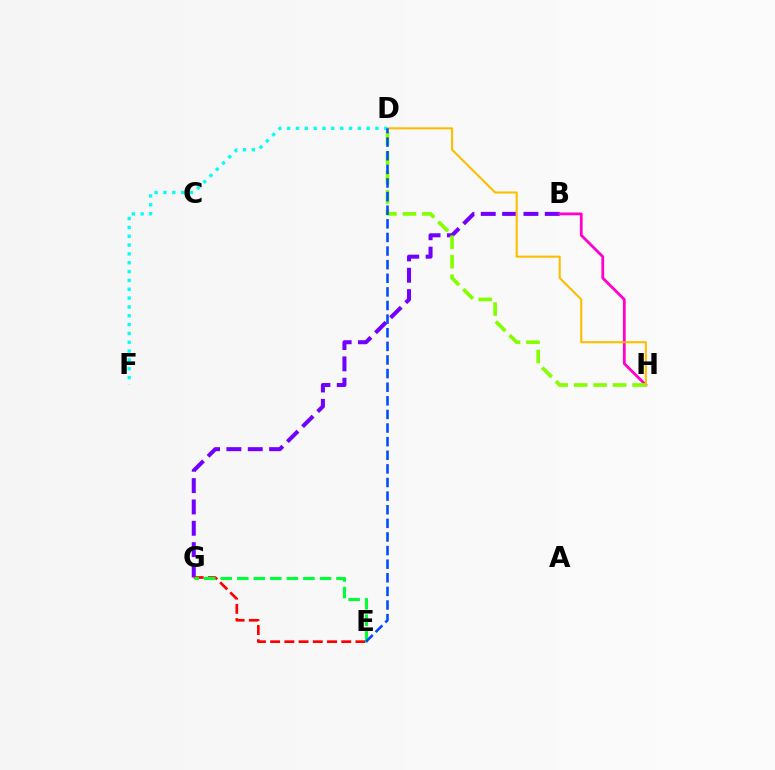{('B', 'G'): [{'color': '#7200ff', 'line_style': 'dashed', 'thickness': 2.9}], ('D', 'F'): [{'color': '#00fff6', 'line_style': 'dotted', 'thickness': 2.4}], ('E', 'G'): [{'color': '#ff0000', 'line_style': 'dashed', 'thickness': 1.93}, {'color': '#00ff39', 'line_style': 'dashed', 'thickness': 2.25}], ('B', 'H'): [{'color': '#ff00cf', 'line_style': 'solid', 'thickness': 2.0}], ('D', 'H'): [{'color': '#ffbd00', 'line_style': 'solid', 'thickness': 1.51}, {'color': '#84ff00', 'line_style': 'dashed', 'thickness': 2.64}], ('D', 'E'): [{'color': '#004bff', 'line_style': 'dashed', 'thickness': 1.85}]}